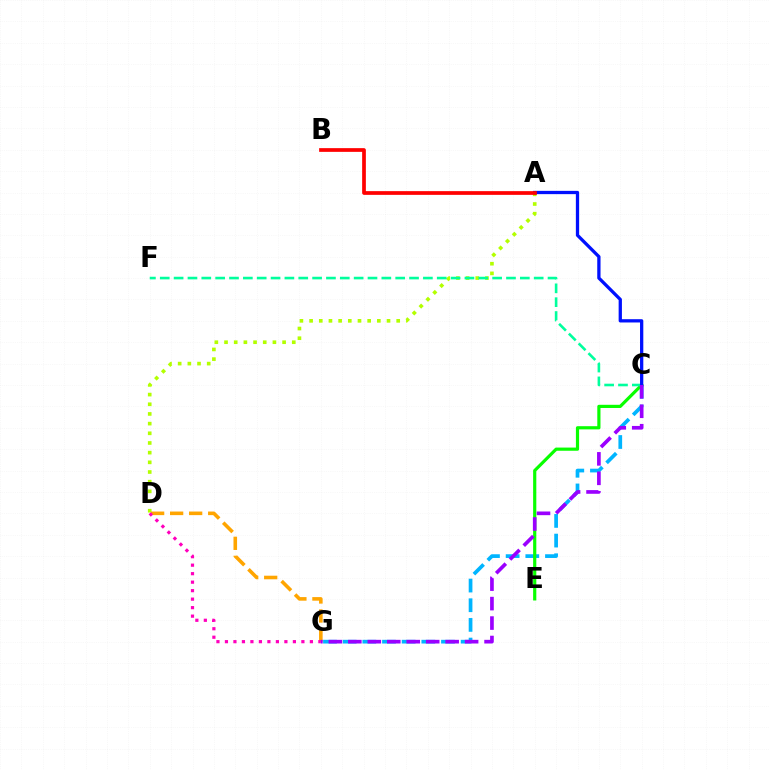{('A', 'D'): [{'color': '#b3ff00', 'line_style': 'dotted', 'thickness': 2.63}], ('C', 'G'): [{'color': '#00b5ff', 'line_style': 'dashed', 'thickness': 2.67}, {'color': '#9b00ff', 'line_style': 'dashed', 'thickness': 2.64}], ('C', 'E'): [{'color': '#08ff00', 'line_style': 'solid', 'thickness': 2.29}], ('C', 'F'): [{'color': '#00ff9d', 'line_style': 'dashed', 'thickness': 1.88}], ('A', 'C'): [{'color': '#0010ff', 'line_style': 'solid', 'thickness': 2.36}], ('D', 'G'): [{'color': '#ffa500', 'line_style': 'dashed', 'thickness': 2.58}, {'color': '#ff00bd', 'line_style': 'dotted', 'thickness': 2.31}], ('A', 'B'): [{'color': '#ff0000', 'line_style': 'solid', 'thickness': 2.68}]}